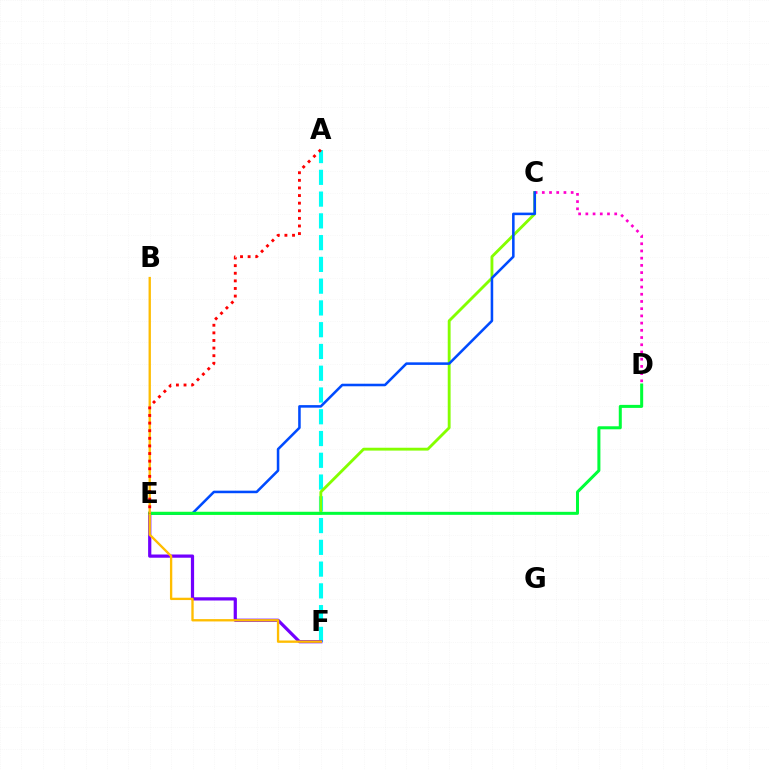{('A', 'F'): [{'color': '#00fff6', 'line_style': 'dashed', 'thickness': 2.96}], ('C', 'E'): [{'color': '#84ff00', 'line_style': 'solid', 'thickness': 2.06}, {'color': '#004bff', 'line_style': 'solid', 'thickness': 1.84}], ('E', 'F'): [{'color': '#7200ff', 'line_style': 'solid', 'thickness': 2.32}], ('C', 'D'): [{'color': '#ff00cf', 'line_style': 'dotted', 'thickness': 1.96}], ('D', 'E'): [{'color': '#00ff39', 'line_style': 'solid', 'thickness': 2.17}], ('B', 'F'): [{'color': '#ffbd00', 'line_style': 'solid', 'thickness': 1.68}], ('A', 'E'): [{'color': '#ff0000', 'line_style': 'dotted', 'thickness': 2.07}]}